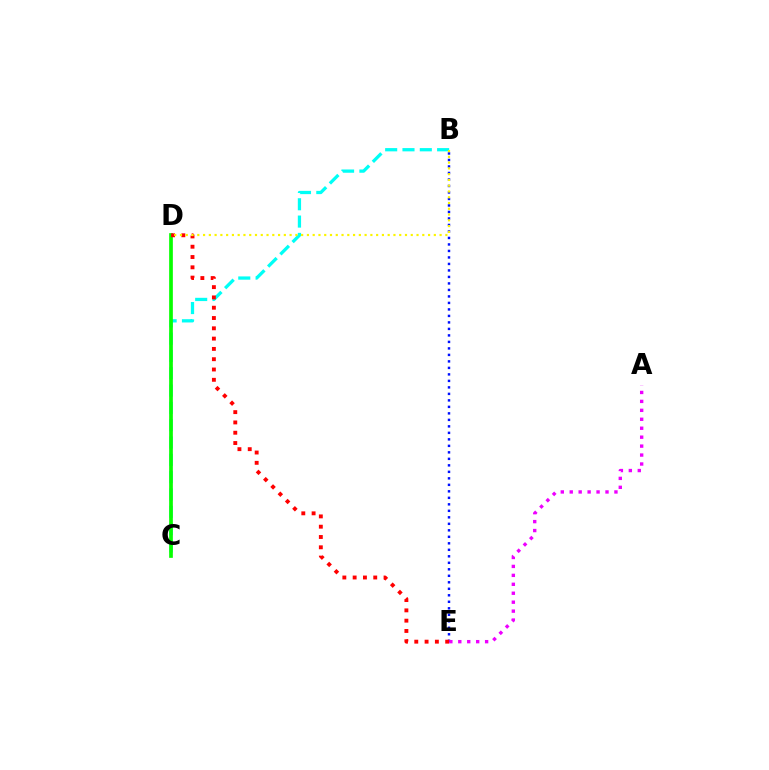{('B', 'E'): [{'color': '#0010ff', 'line_style': 'dotted', 'thickness': 1.77}], ('B', 'C'): [{'color': '#00fff6', 'line_style': 'dashed', 'thickness': 2.35}], ('C', 'D'): [{'color': '#08ff00', 'line_style': 'solid', 'thickness': 2.66}], ('A', 'E'): [{'color': '#ee00ff', 'line_style': 'dotted', 'thickness': 2.43}], ('D', 'E'): [{'color': '#ff0000', 'line_style': 'dotted', 'thickness': 2.8}], ('B', 'D'): [{'color': '#fcf500', 'line_style': 'dotted', 'thickness': 1.57}]}